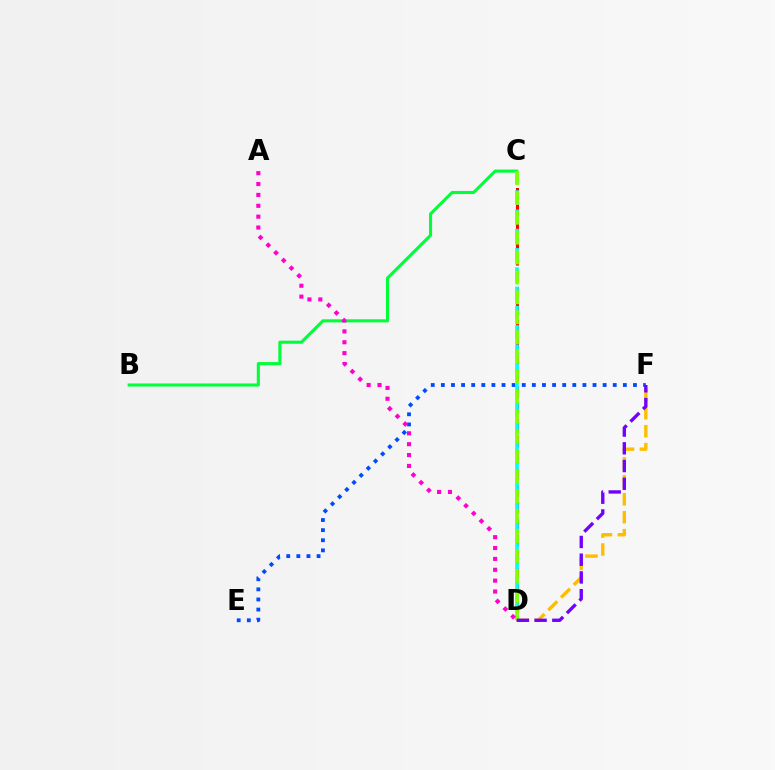{('C', 'D'): [{'color': '#ff0000', 'line_style': 'dashed', 'thickness': 2.24}, {'color': '#00fff6', 'line_style': 'dashed', 'thickness': 2.62}, {'color': '#84ff00', 'line_style': 'dashed', 'thickness': 2.7}], ('B', 'C'): [{'color': '#00ff39', 'line_style': 'solid', 'thickness': 2.22}], ('D', 'F'): [{'color': '#ffbd00', 'line_style': 'dashed', 'thickness': 2.44}, {'color': '#7200ff', 'line_style': 'dashed', 'thickness': 2.41}], ('E', 'F'): [{'color': '#004bff', 'line_style': 'dotted', 'thickness': 2.75}], ('A', 'D'): [{'color': '#ff00cf', 'line_style': 'dotted', 'thickness': 2.95}]}